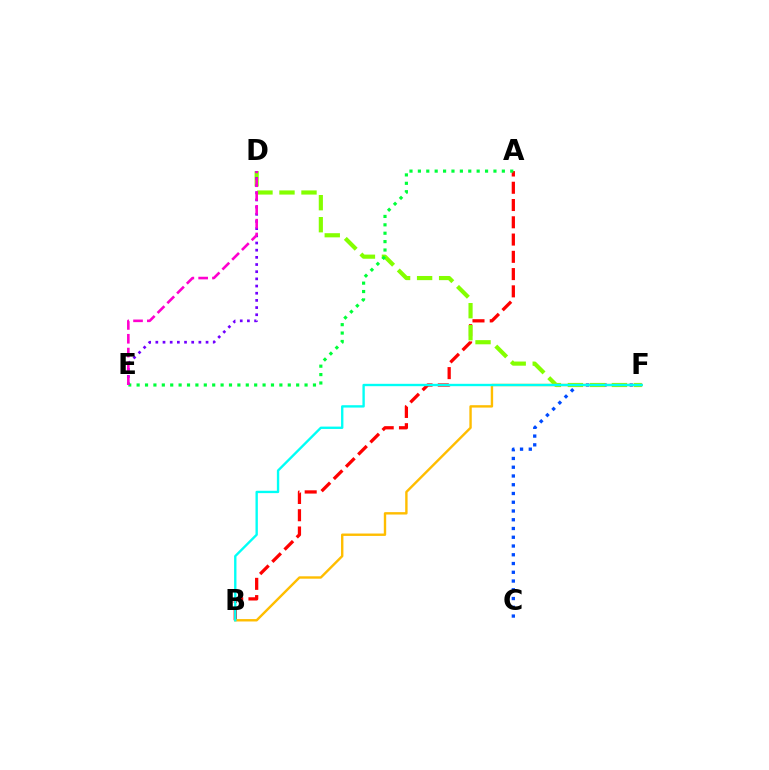{('C', 'F'): [{'color': '#004bff', 'line_style': 'dotted', 'thickness': 2.38}], ('A', 'B'): [{'color': '#ff0000', 'line_style': 'dashed', 'thickness': 2.35}], ('D', 'F'): [{'color': '#84ff00', 'line_style': 'dashed', 'thickness': 2.99}], ('A', 'E'): [{'color': '#00ff39', 'line_style': 'dotted', 'thickness': 2.28}], ('D', 'E'): [{'color': '#7200ff', 'line_style': 'dotted', 'thickness': 1.95}, {'color': '#ff00cf', 'line_style': 'dashed', 'thickness': 1.88}], ('B', 'F'): [{'color': '#ffbd00', 'line_style': 'solid', 'thickness': 1.72}, {'color': '#00fff6', 'line_style': 'solid', 'thickness': 1.7}]}